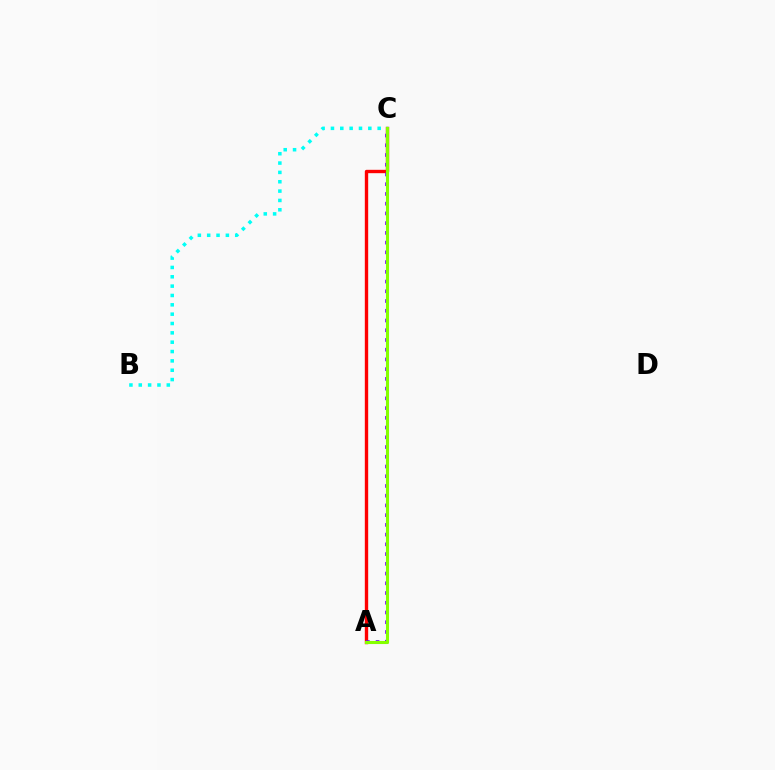{('A', 'C'): [{'color': '#ff0000', 'line_style': 'solid', 'thickness': 2.42}, {'color': '#7200ff', 'line_style': 'dotted', 'thickness': 2.64}, {'color': '#84ff00', 'line_style': 'solid', 'thickness': 2.23}], ('B', 'C'): [{'color': '#00fff6', 'line_style': 'dotted', 'thickness': 2.54}]}